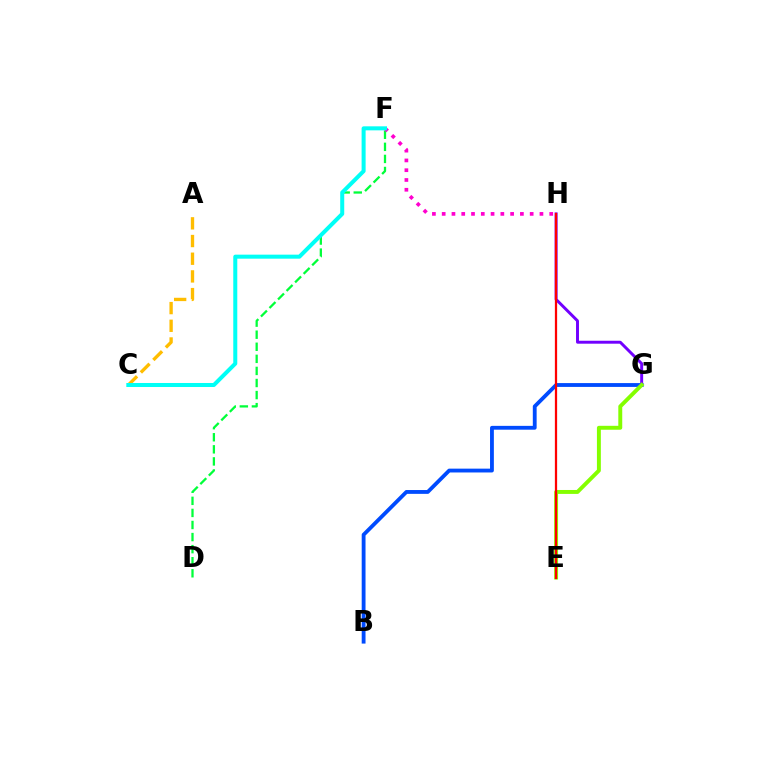{('D', 'F'): [{'color': '#00ff39', 'line_style': 'dashed', 'thickness': 1.64}], ('A', 'C'): [{'color': '#ffbd00', 'line_style': 'dashed', 'thickness': 2.4}], ('B', 'G'): [{'color': '#004bff', 'line_style': 'solid', 'thickness': 2.76}], ('G', 'H'): [{'color': '#7200ff', 'line_style': 'solid', 'thickness': 2.12}], ('F', 'H'): [{'color': '#ff00cf', 'line_style': 'dotted', 'thickness': 2.66}], ('E', 'G'): [{'color': '#84ff00', 'line_style': 'solid', 'thickness': 2.83}], ('E', 'H'): [{'color': '#ff0000', 'line_style': 'solid', 'thickness': 1.62}], ('C', 'F'): [{'color': '#00fff6', 'line_style': 'solid', 'thickness': 2.89}]}